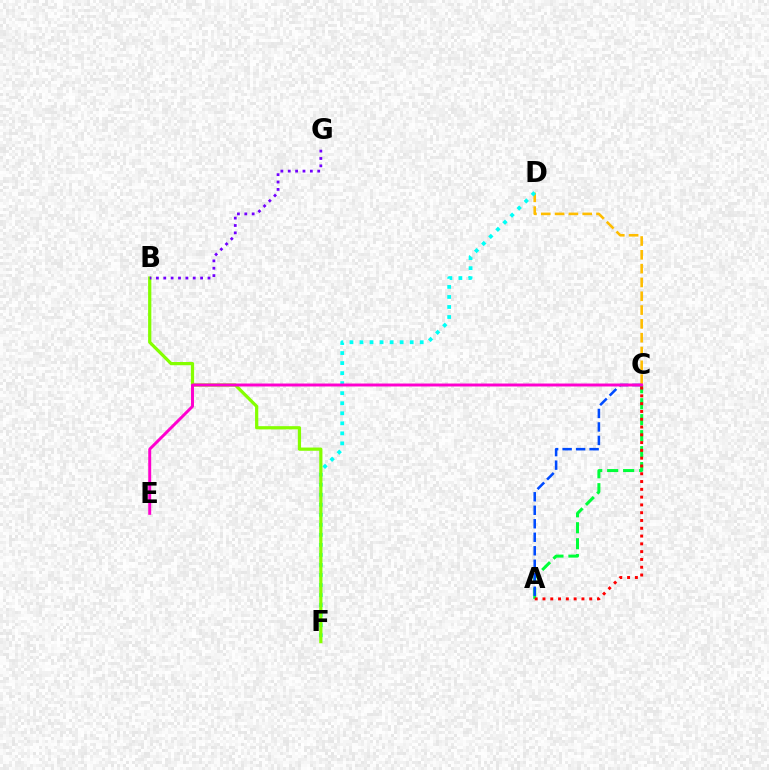{('C', 'D'): [{'color': '#ffbd00', 'line_style': 'dashed', 'thickness': 1.88}], ('A', 'C'): [{'color': '#00ff39', 'line_style': 'dashed', 'thickness': 2.17}, {'color': '#004bff', 'line_style': 'dashed', 'thickness': 1.83}, {'color': '#ff0000', 'line_style': 'dotted', 'thickness': 2.12}], ('D', 'F'): [{'color': '#00fff6', 'line_style': 'dotted', 'thickness': 2.73}], ('B', 'F'): [{'color': '#84ff00', 'line_style': 'solid', 'thickness': 2.32}], ('C', 'E'): [{'color': '#ff00cf', 'line_style': 'solid', 'thickness': 2.13}], ('B', 'G'): [{'color': '#7200ff', 'line_style': 'dotted', 'thickness': 2.0}]}